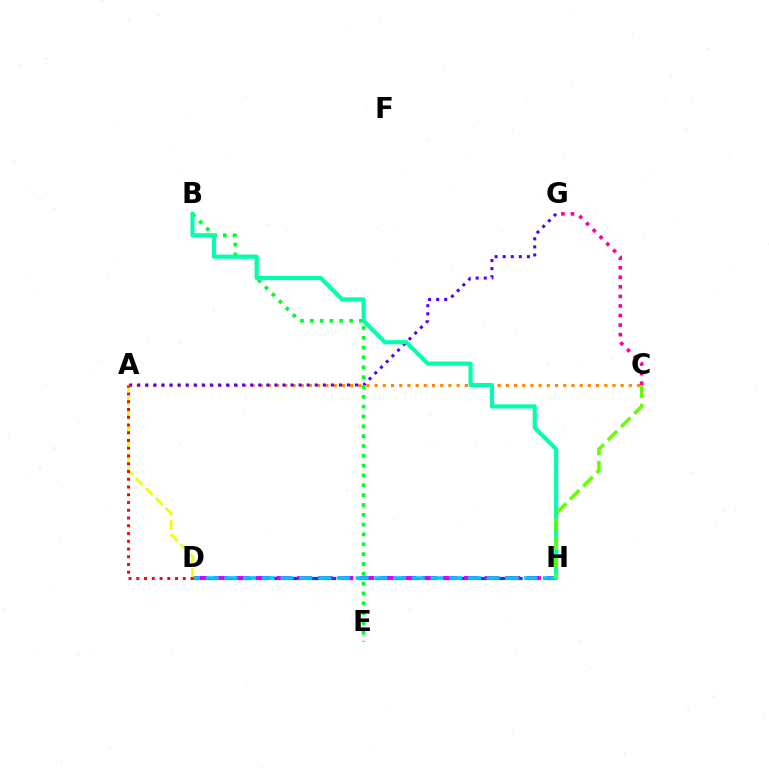{('D', 'H'): [{'color': '#003fff', 'line_style': 'dashed', 'thickness': 2.3}, {'color': '#d600ff', 'line_style': 'dashed', 'thickness': 2.83}, {'color': '#00c7ff', 'line_style': 'dashed', 'thickness': 2.55}], ('A', 'C'): [{'color': '#ff8800', 'line_style': 'dotted', 'thickness': 2.23}], ('A', 'G'): [{'color': '#4f00ff', 'line_style': 'dotted', 'thickness': 2.19}], ('B', 'E'): [{'color': '#00ff27', 'line_style': 'dotted', 'thickness': 2.67}], ('B', 'H'): [{'color': '#00ffaf', 'line_style': 'solid', 'thickness': 2.98}], ('C', 'H'): [{'color': '#66ff00', 'line_style': 'dashed', 'thickness': 2.54}], ('A', 'D'): [{'color': '#eeff00', 'line_style': 'dashed', 'thickness': 1.92}, {'color': '#ff0000', 'line_style': 'dotted', 'thickness': 2.11}], ('C', 'G'): [{'color': '#ff00a0', 'line_style': 'dotted', 'thickness': 2.6}]}